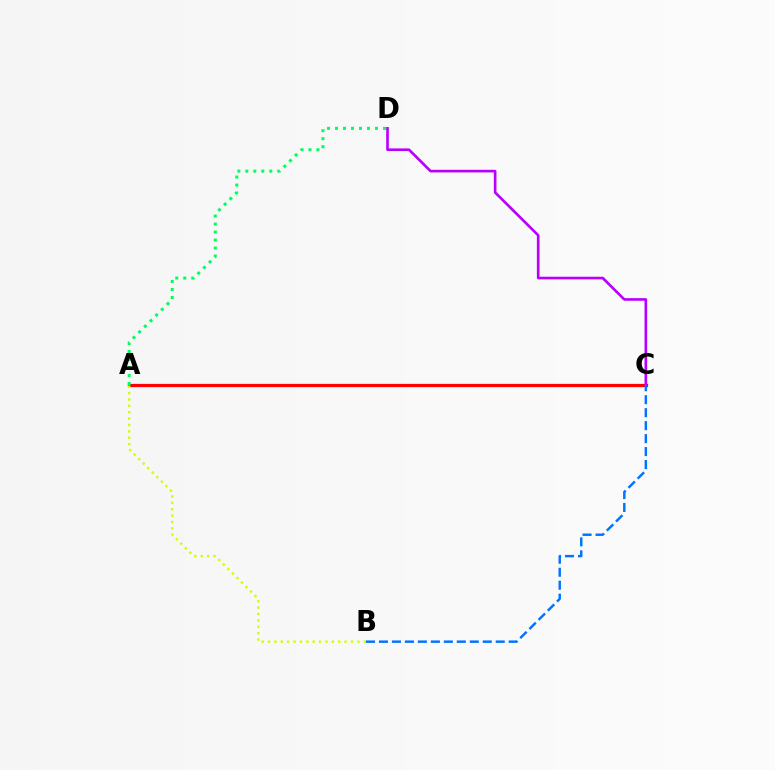{('A', 'C'): [{'color': '#ff0000', 'line_style': 'solid', 'thickness': 2.33}], ('C', 'D'): [{'color': '#b900ff', 'line_style': 'solid', 'thickness': 1.91}], ('A', 'D'): [{'color': '#00ff5c', 'line_style': 'dotted', 'thickness': 2.17}], ('A', 'B'): [{'color': '#d1ff00', 'line_style': 'dotted', 'thickness': 1.73}], ('B', 'C'): [{'color': '#0074ff', 'line_style': 'dashed', 'thickness': 1.76}]}